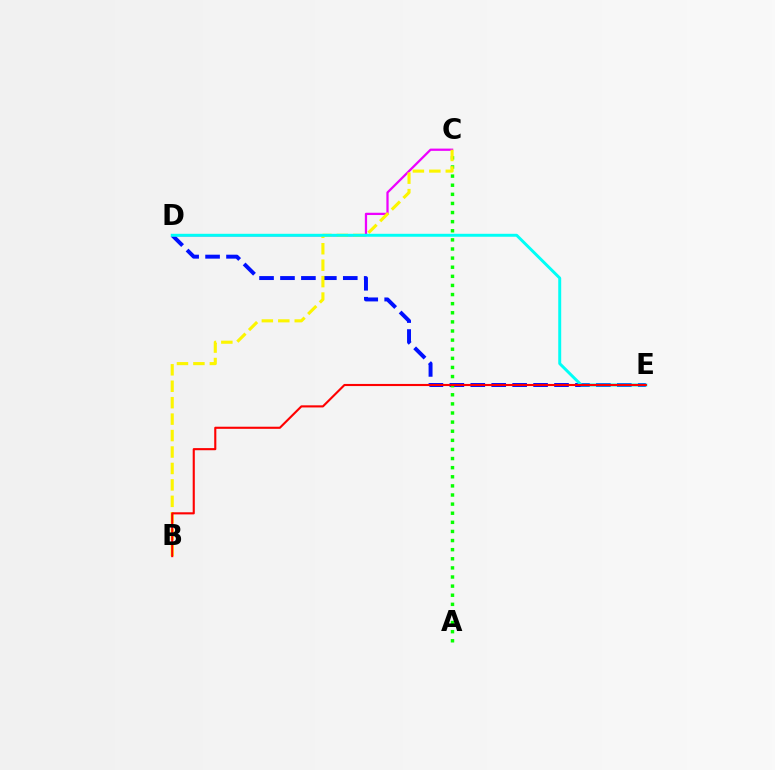{('D', 'E'): [{'color': '#0010ff', 'line_style': 'dashed', 'thickness': 2.84}, {'color': '#00fff6', 'line_style': 'solid', 'thickness': 2.13}], ('A', 'C'): [{'color': '#08ff00', 'line_style': 'dotted', 'thickness': 2.48}], ('C', 'D'): [{'color': '#ee00ff', 'line_style': 'solid', 'thickness': 1.63}], ('B', 'C'): [{'color': '#fcf500', 'line_style': 'dashed', 'thickness': 2.23}], ('B', 'E'): [{'color': '#ff0000', 'line_style': 'solid', 'thickness': 1.53}]}